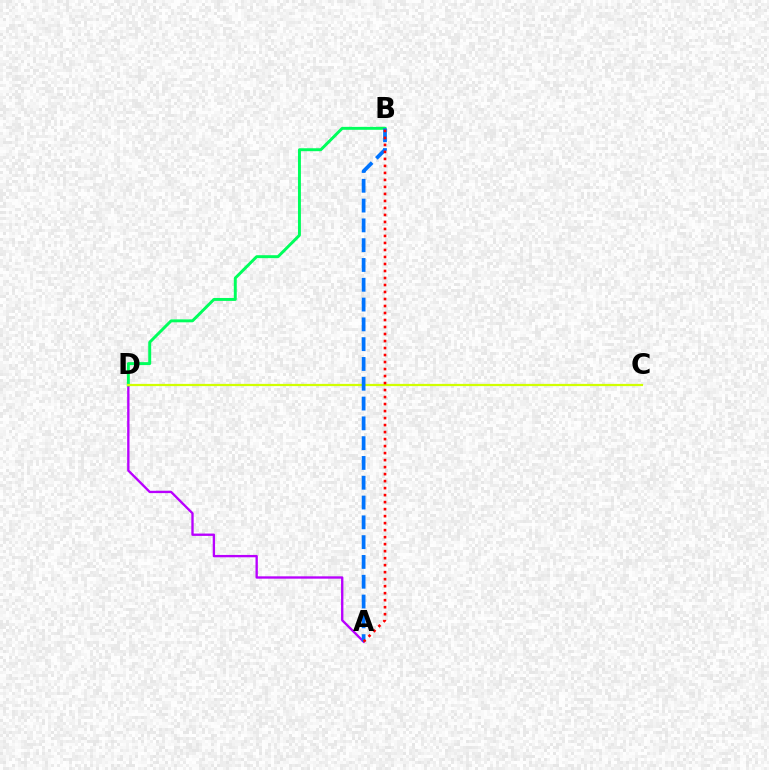{('A', 'D'): [{'color': '#b900ff', 'line_style': 'solid', 'thickness': 1.69}], ('B', 'D'): [{'color': '#00ff5c', 'line_style': 'solid', 'thickness': 2.12}], ('C', 'D'): [{'color': '#d1ff00', 'line_style': 'solid', 'thickness': 1.61}], ('A', 'B'): [{'color': '#0074ff', 'line_style': 'dashed', 'thickness': 2.69}, {'color': '#ff0000', 'line_style': 'dotted', 'thickness': 1.9}]}